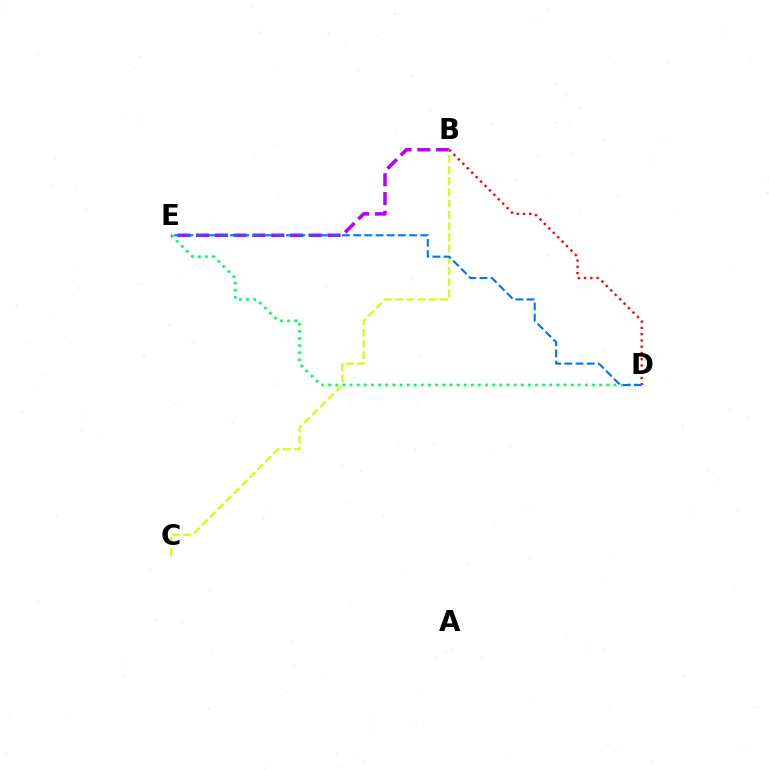{('D', 'E'): [{'color': '#00ff5c', 'line_style': 'dotted', 'thickness': 1.94}, {'color': '#0074ff', 'line_style': 'dashed', 'thickness': 1.52}], ('B', 'E'): [{'color': '#b900ff', 'line_style': 'dashed', 'thickness': 2.55}], ('B', 'C'): [{'color': '#d1ff00', 'line_style': 'dashed', 'thickness': 1.53}], ('B', 'D'): [{'color': '#ff0000', 'line_style': 'dotted', 'thickness': 1.7}]}